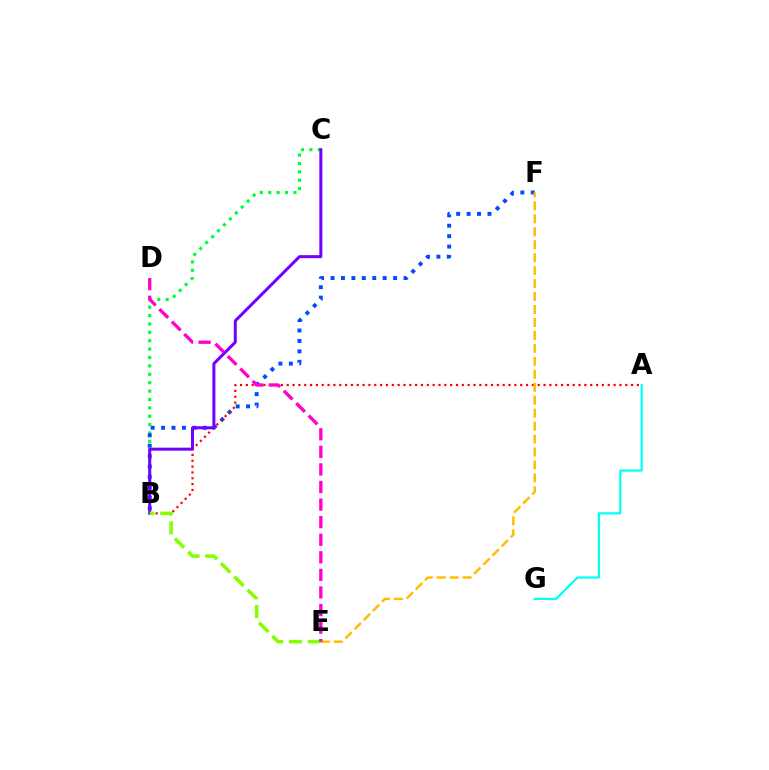{('B', 'C'): [{'color': '#00ff39', 'line_style': 'dotted', 'thickness': 2.28}, {'color': '#7200ff', 'line_style': 'solid', 'thickness': 2.17}], ('A', 'G'): [{'color': '#00fff6', 'line_style': 'solid', 'thickness': 1.59}], ('B', 'F'): [{'color': '#004bff', 'line_style': 'dotted', 'thickness': 2.83}], ('A', 'B'): [{'color': '#ff0000', 'line_style': 'dotted', 'thickness': 1.59}], ('E', 'F'): [{'color': '#ffbd00', 'line_style': 'dashed', 'thickness': 1.76}], ('B', 'E'): [{'color': '#84ff00', 'line_style': 'dashed', 'thickness': 2.56}], ('D', 'E'): [{'color': '#ff00cf', 'line_style': 'dashed', 'thickness': 2.39}]}